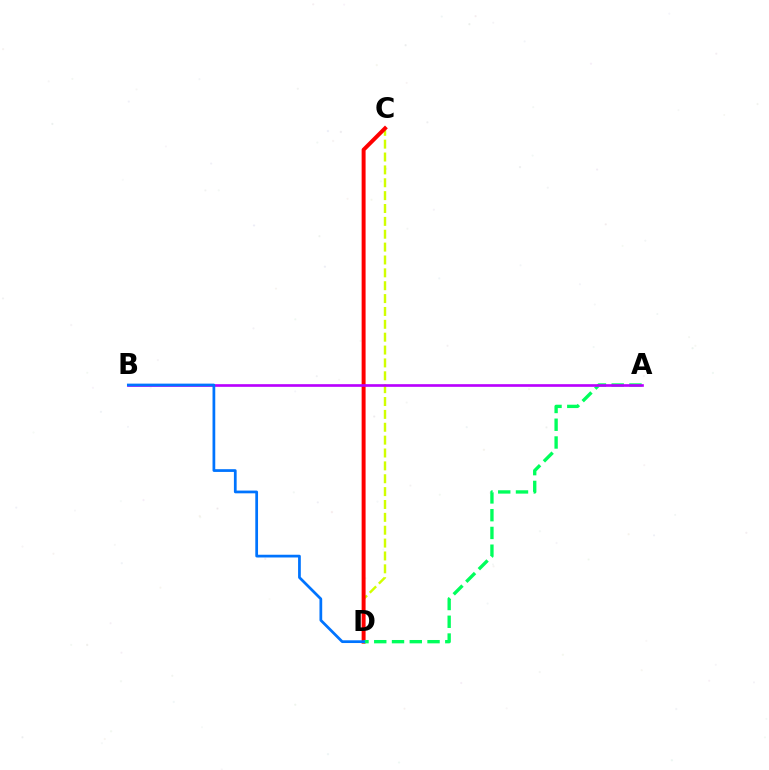{('C', 'D'): [{'color': '#d1ff00', 'line_style': 'dashed', 'thickness': 1.75}, {'color': '#ff0000', 'line_style': 'solid', 'thickness': 2.85}], ('A', 'D'): [{'color': '#00ff5c', 'line_style': 'dashed', 'thickness': 2.41}], ('A', 'B'): [{'color': '#b900ff', 'line_style': 'solid', 'thickness': 1.92}], ('B', 'D'): [{'color': '#0074ff', 'line_style': 'solid', 'thickness': 1.97}]}